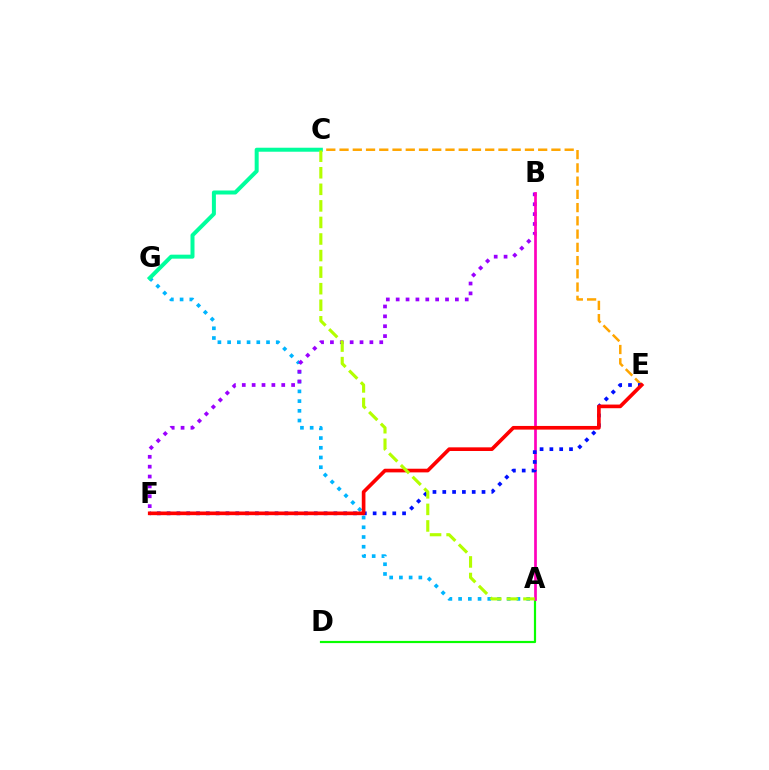{('A', 'G'): [{'color': '#00b5ff', 'line_style': 'dotted', 'thickness': 2.64}], ('B', 'F'): [{'color': '#9b00ff', 'line_style': 'dotted', 'thickness': 2.68}], ('A', 'D'): [{'color': '#08ff00', 'line_style': 'solid', 'thickness': 1.58}], ('A', 'B'): [{'color': '#ff00bd', 'line_style': 'solid', 'thickness': 1.95}], ('C', 'E'): [{'color': '#ffa500', 'line_style': 'dashed', 'thickness': 1.8}], ('E', 'F'): [{'color': '#0010ff', 'line_style': 'dotted', 'thickness': 2.67}, {'color': '#ff0000', 'line_style': 'solid', 'thickness': 2.63}], ('C', 'G'): [{'color': '#00ff9d', 'line_style': 'solid', 'thickness': 2.87}], ('A', 'C'): [{'color': '#b3ff00', 'line_style': 'dashed', 'thickness': 2.25}]}